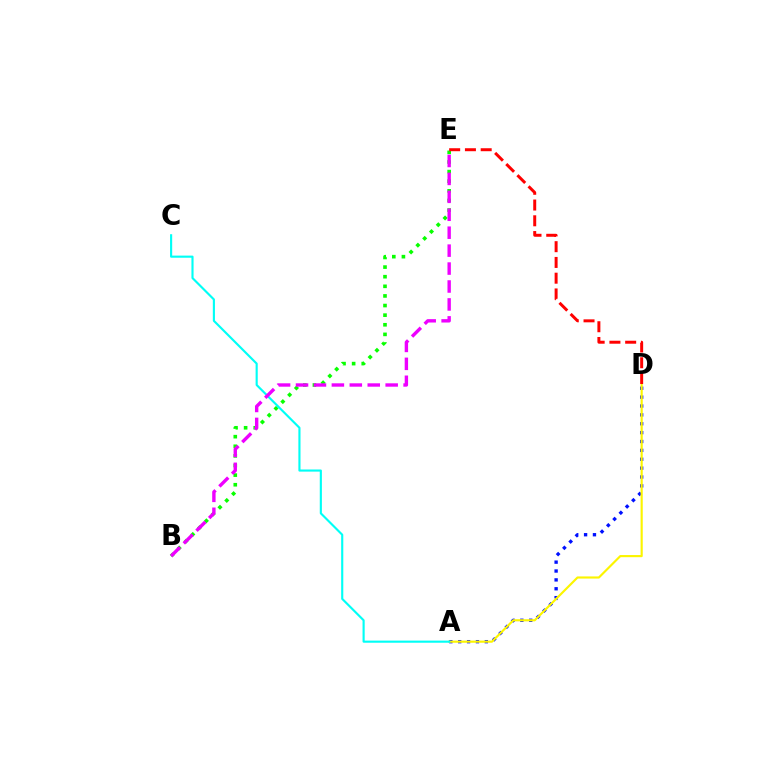{('A', 'D'): [{'color': '#0010ff', 'line_style': 'dotted', 'thickness': 2.41}, {'color': '#fcf500', 'line_style': 'solid', 'thickness': 1.55}], ('B', 'E'): [{'color': '#08ff00', 'line_style': 'dotted', 'thickness': 2.61}, {'color': '#ee00ff', 'line_style': 'dashed', 'thickness': 2.44}], ('D', 'E'): [{'color': '#ff0000', 'line_style': 'dashed', 'thickness': 2.14}], ('A', 'C'): [{'color': '#00fff6', 'line_style': 'solid', 'thickness': 1.54}]}